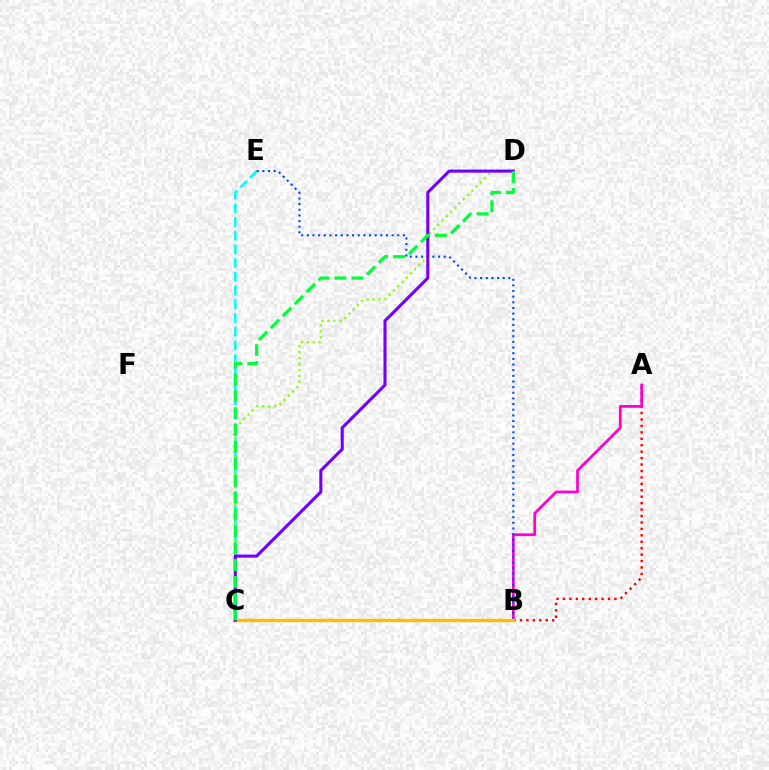{('A', 'B'): [{'color': '#ff0000', 'line_style': 'dotted', 'thickness': 1.75}, {'color': '#ff00cf', 'line_style': 'solid', 'thickness': 1.98}], ('C', 'E'): [{'color': '#00fff6', 'line_style': 'dashed', 'thickness': 1.86}], ('B', 'E'): [{'color': '#004bff', 'line_style': 'dotted', 'thickness': 1.54}], ('C', 'D'): [{'color': '#84ff00', 'line_style': 'dotted', 'thickness': 1.63}, {'color': '#7200ff', 'line_style': 'solid', 'thickness': 2.22}, {'color': '#00ff39', 'line_style': 'dashed', 'thickness': 2.29}], ('B', 'C'): [{'color': '#ffbd00', 'line_style': 'solid', 'thickness': 2.42}]}